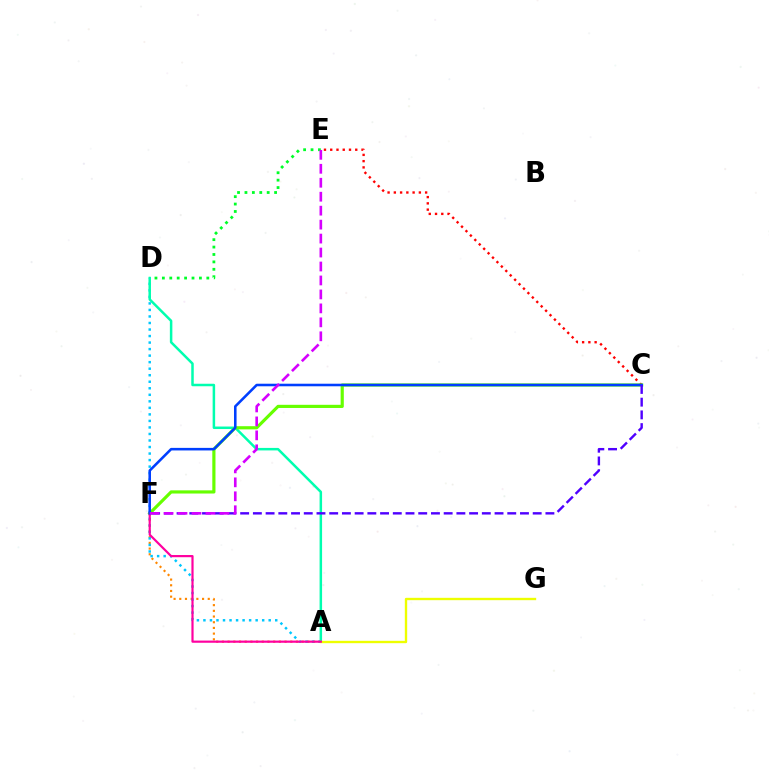{('D', 'E'): [{'color': '#00ff27', 'line_style': 'dotted', 'thickness': 2.01}], ('A', 'F'): [{'color': '#ff8800', 'line_style': 'dotted', 'thickness': 1.55}, {'color': '#ff00a0', 'line_style': 'solid', 'thickness': 1.58}], ('A', 'D'): [{'color': '#00c7ff', 'line_style': 'dotted', 'thickness': 1.77}, {'color': '#00ffaf', 'line_style': 'solid', 'thickness': 1.8}], ('C', 'E'): [{'color': '#ff0000', 'line_style': 'dotted', 'thickness': 1.7}], ('C', 'F'): [{'color': '#66ff00', 'line_style': 'solid', 'thickness': 2.28}, {'color': '#003fff', 'line_style': 'solid', 'thickness': 1.85}, {'color': '#4f00ff', 'line_style': 'dashed', 'thickness': 1.73}], ('A', 'G'): [{'color': '#eeff00', 'line_style': 'solid', 'thickness': 1.7}], ('E', 'F'): [{'color': '#d600ff', 'line_style': 'dashed', 'thickness': 1.9}]}